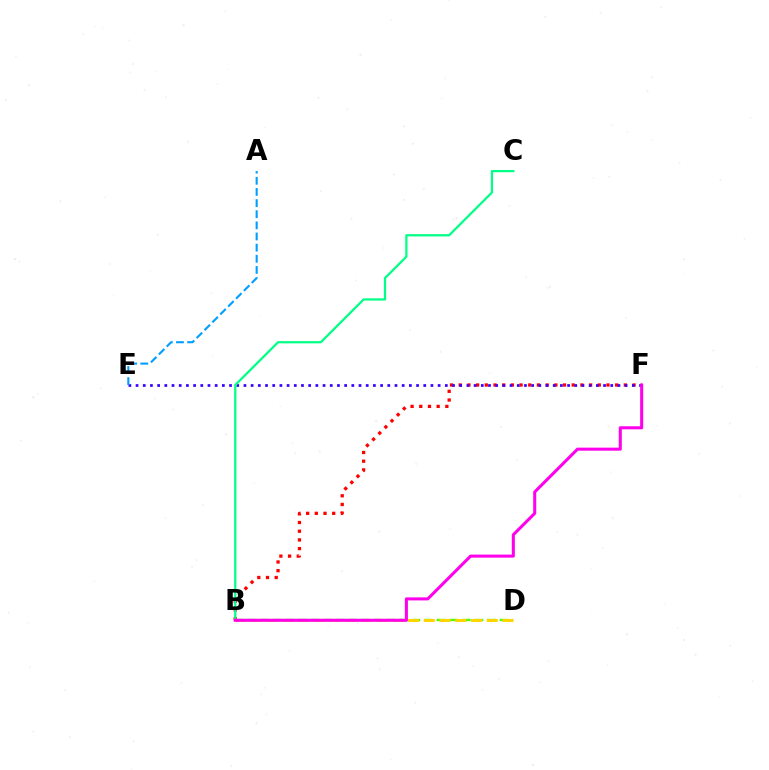{('B', 'F'): [{'color': '#ff0000', 'line_style': 'dotted', 'thickness': 2.36}, {'color': '#ff00ed', 'line_style': 'solid', 'thickness': 2.19}], ('E', 'F'): [{'color': '#3700ff', 'line_style': 'dotted', 'thickness': 1.95}], ('B', 'C'): [{'color': '#00ff86', 'line_style': 'solid', 'thickness': 1.62}], ('A', 'E'): [{'color': '#009eff', 'line_style': 'dashed', 'thickness': 1.51}], ('B', 'D'): [{'color': '#4fff00', 'line_style': 'dashed', 'thickness': 1.71}, {'color': '#ffd500', 'line_style': 'dashed', 'thickness': 2.14}]}